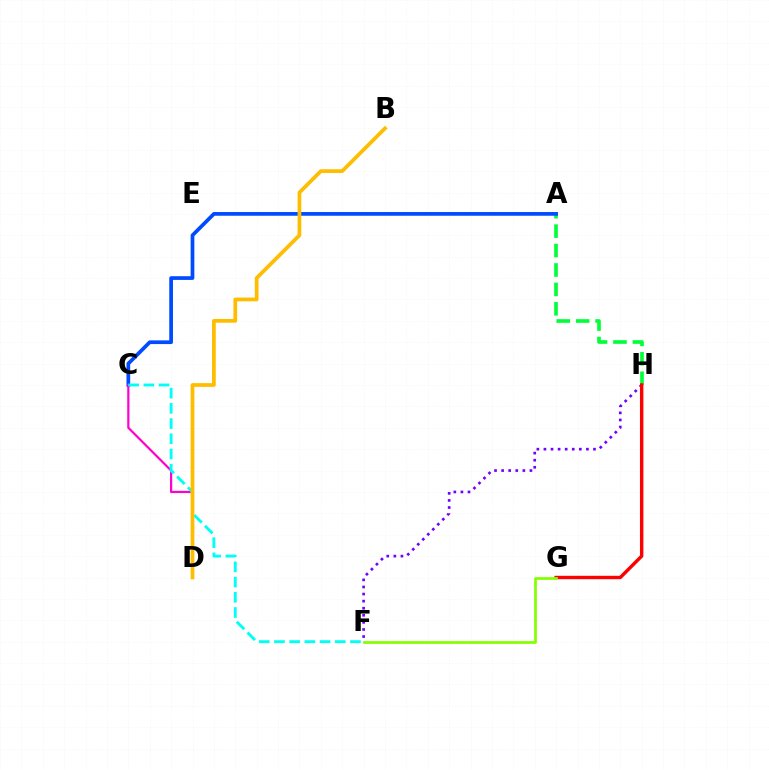{('A', 'H'): [{'color': '#00ff39', 'line_style': 'dashed', 'thickness': 2.64}], ('F', 'H'): [{'color': '#7200ff', 'line_style': 'dotted', 'thickness': 1.92}], ('A', 'C'): [{'color': '#004bff', 'line_style': 'solid', 'thickness': 2.67}], ('C', 'D'): [{'color': '#ff00cf', 'line_style': 'solid', 'thickness': 1.59}], ('G', 'H'): [{'color': '#ff0000', 'line_style': 'solid', 'thickness': 2.45}], ('C', 'F'): [{'color': '#00fff6', 'line_style': 'dashed', 'thickness': 2.07}], ('B', 'D'): [{'color': '#ffbd00', 'line_style': 'solid', 'thickness': 2.69}], ('F', 'G'): [{'color': '#84ff00', 'line_style': 'solid', 'thickness': 1.97}]}